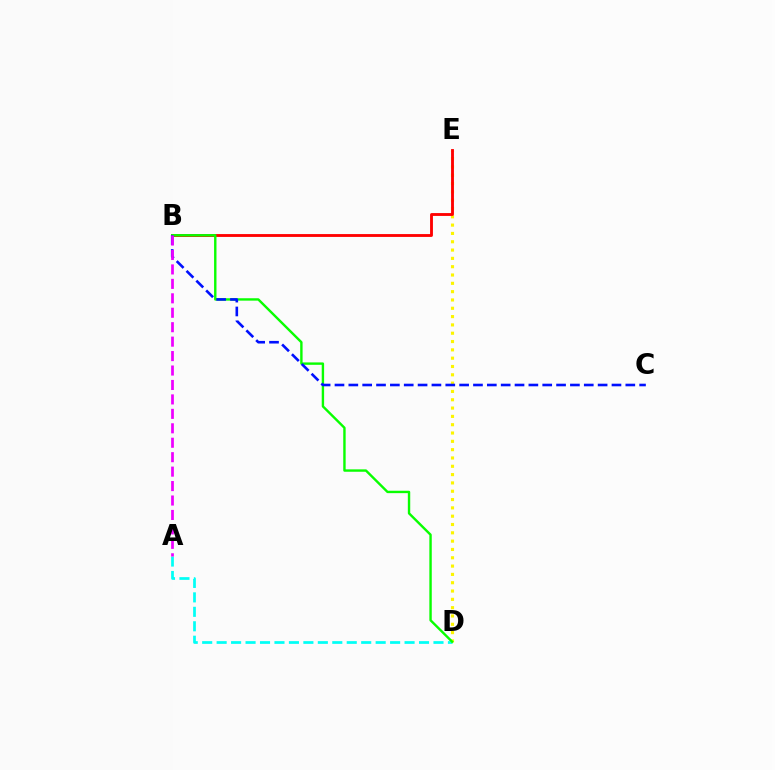{('A', 'D'): [{'color': '#00fff6', 'line_style': 'dashed', 'thickness': 1.96}], ('D', 'E'): [{'color': '#fcf500', 'line_style': 'dotted', 'thickness': 2.26}], ('B', 'E'): [{'color': '#ff0000', 'line_style': 'solid', 'thickness': 2.06}], ('B', 'D'): [{'color': '#08ff00', 'line_style': 'solid', 'thickness': 1.73}], ('B', 'C'): [{'color': '#0010ff', 'line_style': 'dashed', 'thickness': 1.88}], ('A', 'B'): [{'color': '#ee00ff', 'line_style': 'dashed', 'thickness': 1.96}]}